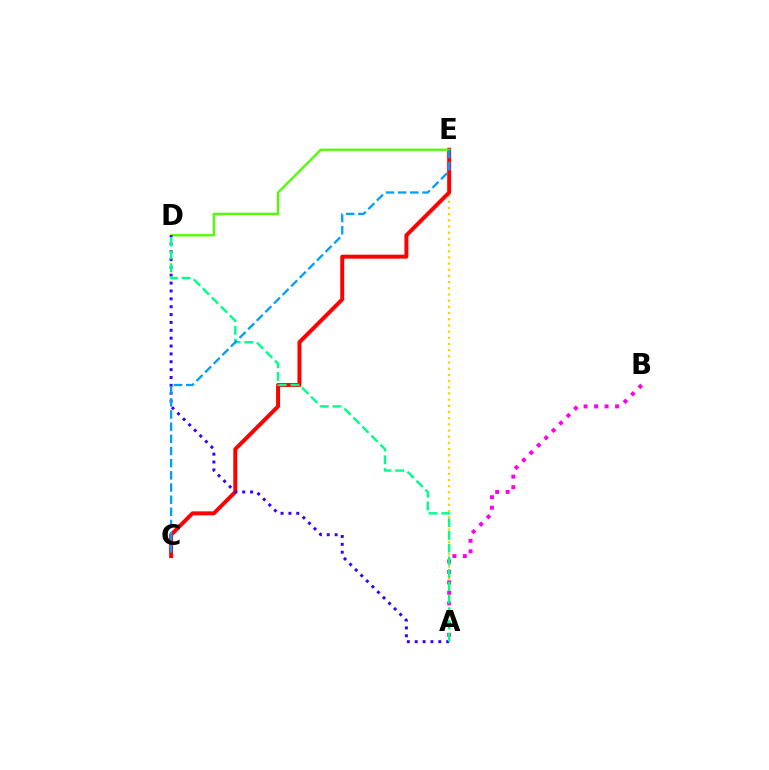{('A', 'E'): [{'color': '#ffd500', 'line_style': 'dotted', 'thickness': 1.68}], ('C', 'E'): [{'color': '#ff0000', 'line_style': 'solid', 'thickness': 2.85}, {'color': '#009eff', 'line_style': 'dashed', 'thickness': 1.65}], ('D', 'E'): [{'color': '#4fff00', 'line_style': 'solid', 'thickness': 1.68}], ('A', 'B'): [{'color': '#ff00ed', 'line_style': 'dotted', 'thickness': 2.85}], ('A', 'D'): [{'color': '#3700ff', 'line_style': 'dotted', 'thickness': 2.14}, {'color': '#00ff86', 'line_style': 'dashed', 'thickness': 1.73}]}